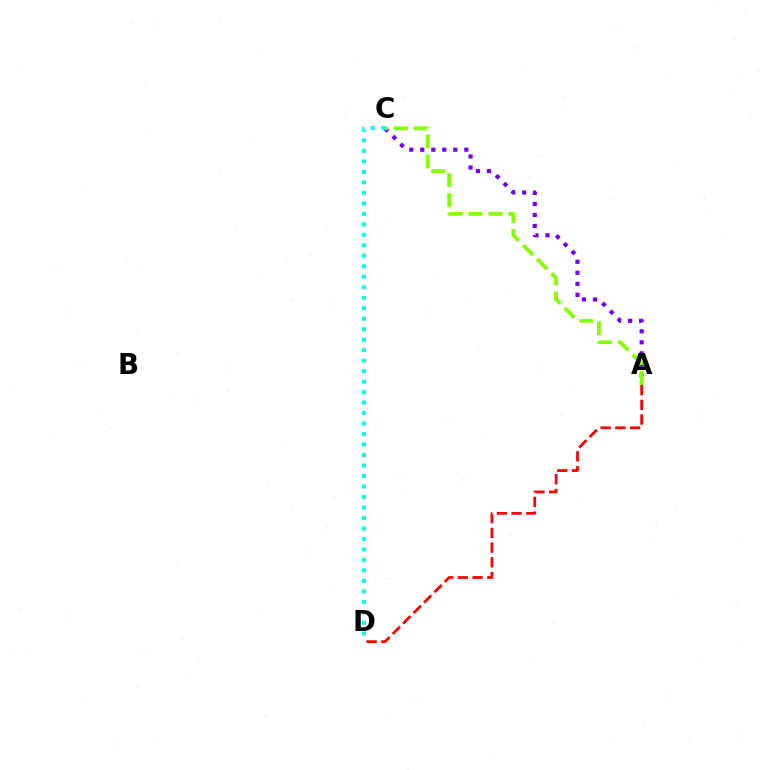{('A', 'C'): [{'color': '#7200ff', 'line_style': 'dotted', 'thickness': 2.99}, {'color': '#84ff00', 'line_style': 'dashed', 'thickness': 2.72}], ('A', 'D'): [{'color': '#ff0000', 'line_style': 'dashed', 'thickness': 2.0}], ('C', 'D'): [{'color': '#00fff6', 'line_style': 'dotted', 'thickness': 2.85}]}